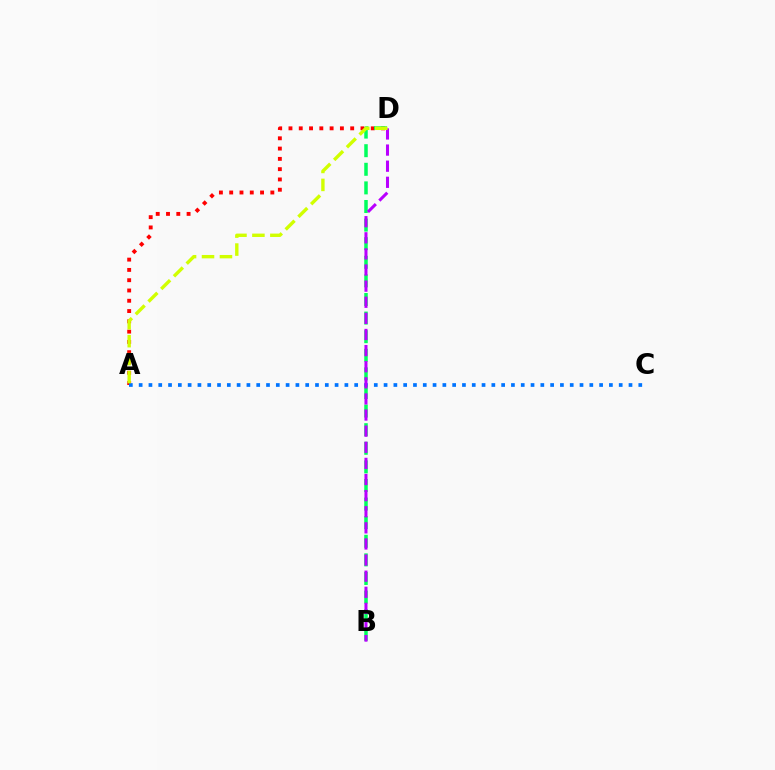{('A', 'D'): [{'color': '#ff0000', 'line_style': 'dotted', 'thickness': 2.79}, {'color': '#d1ff00', 'line_style': 'dashed', 'thickness': 2.44}], ('A', 'C'): [{'color': '#0074ff', 'line_style': 'dotted', 'thickness': 2.66}], ('B', 'D'): [{'color': '#00ff5c', 'line_style': 'dashed', 'thickness': 2.53}, {'color': '#b900ff', 'line_style': 'dashed', 'thickness': 2.19}]}